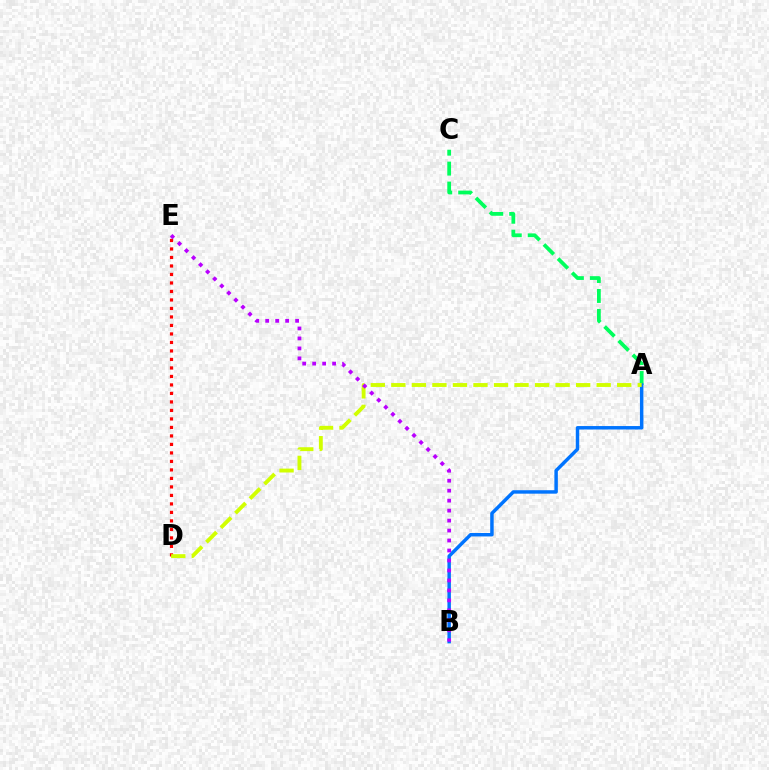{('A', 'C'): [{'color': '#00ff5c', 'line_style': 'dashed', 'thickness': 2.71}], ('A', 'B'): [{'color': '#0074ff', 'line_style': 'solid', 'thickness': 2.49}], ('D', 'E'): [{'color': '#ff0000', 'line_style': 'dotted', 'thickness': 2.31}], ('A', 'D'): [{'color': '#d1ff00', 'line_style': 'dashed', 'thickness': 2.79}], ('B', 'E'): [{'color': '#b900ff', 'line_style': 'dotted', 'thickness': 2.71}]}